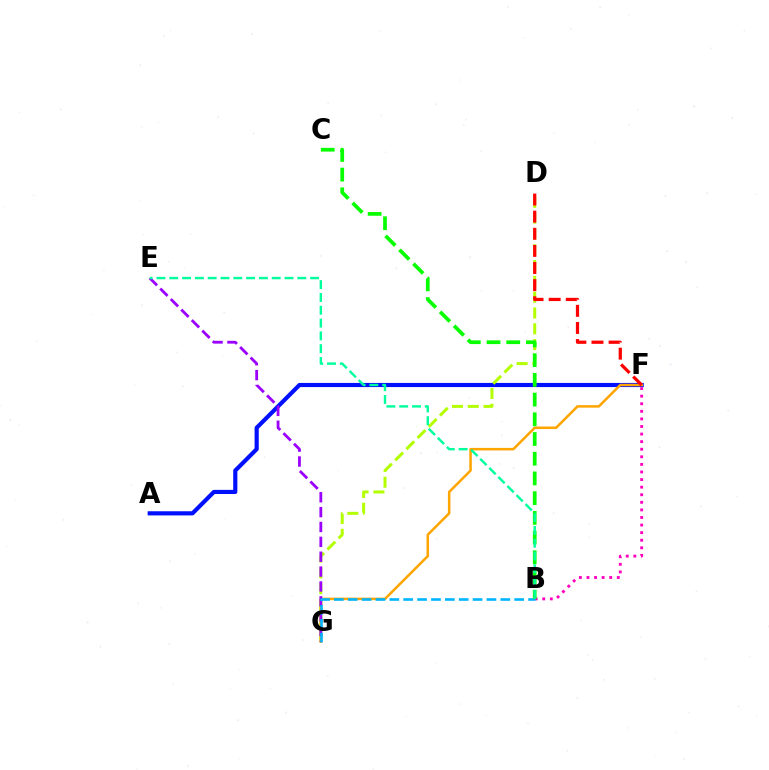{('A', 'F'): [{'color': '#0010ff', 'line_style': 'solid', 'thickness': 2.99}], ('D', 'G'): [{'color': '#b3ff00', 'line_style': 'dashed', 'thickness': 2.15}], ('F', 'G'): [{'color': '#ffa500', 'line_style': 'solid', 'thickness': 1.82}], ('E', 'G'): [{'color': '#9b00ff', 'line_style': 'dashed', 'thickness': 2.02}], ('B', 'F'): [{'color': '#ff00bd', 'line_style': 'dotted', 'thickness': 2.06}], ('B', 'G'): [{'color': '#00b5ff', 'line_style': 'dashed', 'thickness': 1.88}], ('B', 'C'): [{'color': '#08ff00', 'line_style': 'dashed', 'thickness': 2.68}], ('B', 'E'): [{'color': '#00ff9d', 'line_style': 'dashed', 'thickness': 1.74}], ('D', 'F'): [{'color': '#ff0000', 'line_style': 'dashed', 'thickness': 2.33}]}